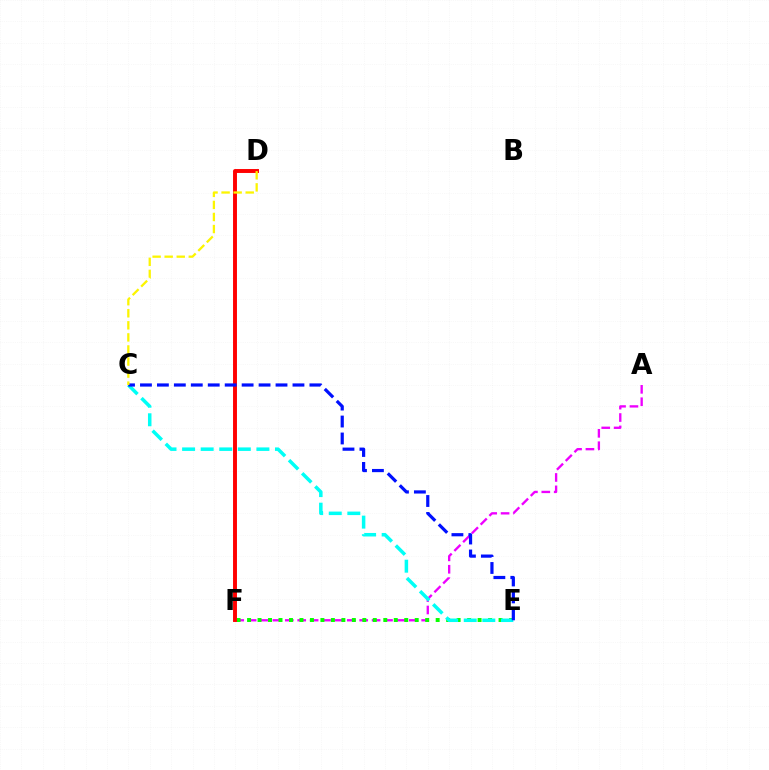{('A', 'F'): [{'color': '#ee00ff', 'line_style': 'dashed', 'thickness': 1.68}], ('E', 'F'): [{'color': '#08ff00', 'line_style': 'dotted', 'thickness': 2.85}], ('D', 'F'): [{'color': '#ff0000', 'line_style': 'solid', 'thickness': 2.83}], ('C', 'E'): [{'color': '#00fff6', 'line_style': 'dashed', 'thickness': 2.52}, {'color': '#0010ff', 'line_style': 'dashed', 'thickness': 2.3}], ('C', 'D'): [{'color': '#fcf500', 'line_style': 'dashed', 'thickness': 1.64}]}